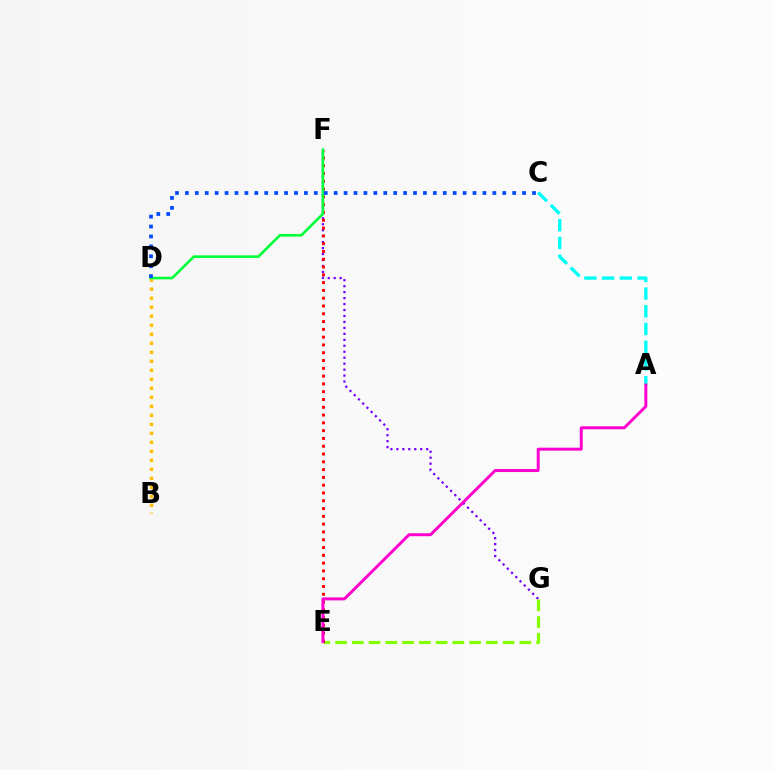{('B', 'D'): [{'color': '#ffbd00', 'line_style': 'dotted', 'thickness': 2.45}], ('F', 'G'): [{'color': '#7200ff', 'line_style': 'dotted', 'thickness': 1.62}], ('E', 'G'): [{'color': '#84ff00', 'line_style': 'dashed', 'thickness': 2.28}], ('A', 'C'): [{'color': '#00fff6', 'line_style': 'dashed', 'thickness': 2.41}], ('E', 'F'): [{'color': '#ff0000', 'line_style': 'dotted', 'thickness': 2.12}], ('D', 'F'): [{'color': '#00ff39', 'line_style': 'solid', 'thickness': 1.9}], ('C', 'D'): [{'color': '#004bff', 'line_style': 'dotted', 'thickness': 2.69}], ('A', 'E'): [{'color': '#ff00cf', 'line_style': 'solid', 'thickness': 2.14}]}